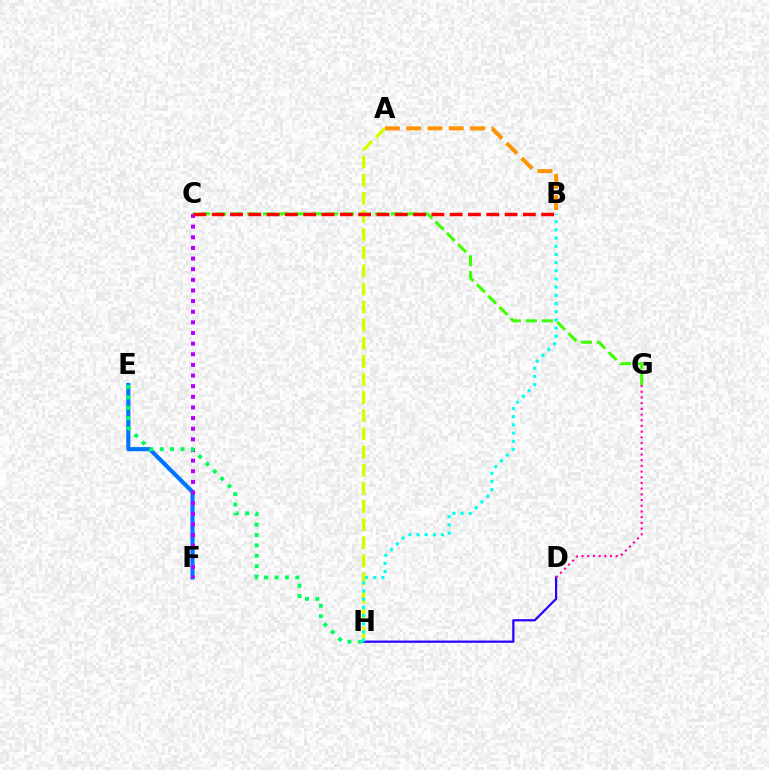{('E', 'F'): [{'color': '#0074ff', 'line_style': 'solid', 'thickness': 2.98}], ('C', 'G'): [{'color': '#3dff00', 'line_style': 'dashed', 'thickness': 2.17}], ('A', 'H'): [{'color': '#d1ff00', 'line_style': 'dashed', 'thickness': 2.46}], ('A', 'B'): [{'color': '#ff9400', 'line_style': 'dashed', 'thickness': 2.89}], ('D', 'H'): [{'color': '#2500ff', 'line_style': 'solid', 'thickness': 1.58}], ('C', 'F'): [{'color': '#b900ff', 'line_style': 'dotted', 'thickness': 2.89}], ('B', 'H'): [{'color': '#00fff6', 'line_style': 'dotted', 'thickness': 2.22}], ('B', 'C'): [{'color': '#ff0000', 'line_style': 'dashed', 'thickness': 2.49}], ('D', 'G'): [{'color': '#ff00ac', 'line_style': 'dotted', 'thickness': 1.55}], ('E', 'H'): [{'color': '#00ff5c', 'line_style': 'dotted', 'thickness': 2.82}]}